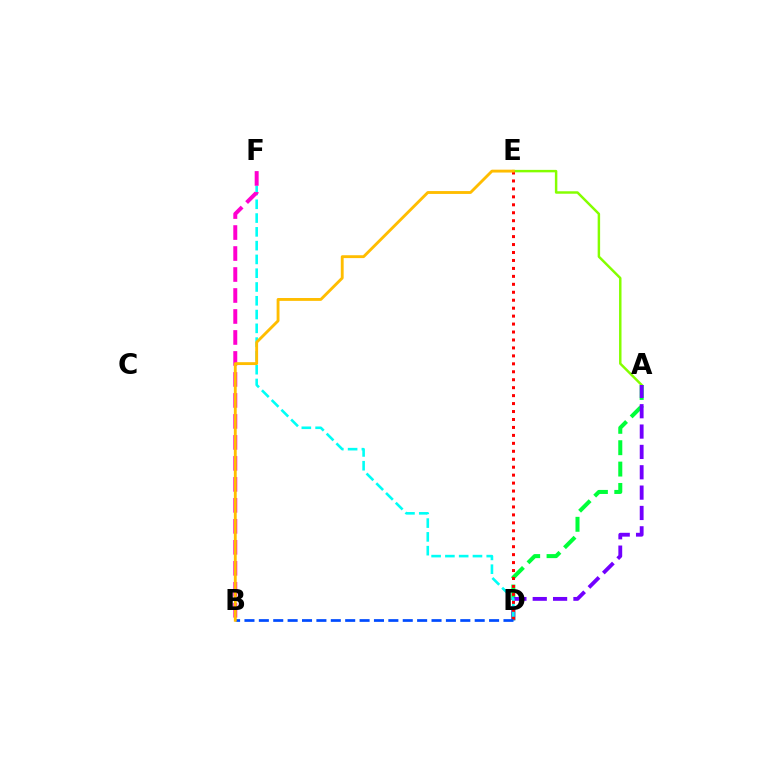{('A', 'E'): [{'color': '#84ff00', 'line_style': 'solid', 'thickness': 1.77}], ('A', 'D'): [{'color': '#00ff39', 'line_style': 'dashed', 'thickness': 2.9}, {'color': '#7200ff', 'line_style': 'dashed', 'thickness': 2.76}], ('D', 'F'): [{'color': '#00fff6', 'line_style': 'dashed', 'thickness': 1.87}], ('B', 'F'): [{'color': '#ff00cf', 'line_style': 'dashed', 'thickness': 2.85}], ('D', 'E'): [{'color': '#ff0000', 'line_style': 'dotted', 'thickness': 2.16}], ('B', 'D'): [{'color': '#004bff', 'line_style': 'dashed', 'thickness': 1.95}], ('B', 'E'): [{'color': '#ffbd00', 'line_style': 'solid', 'thickness': 2.06}]}